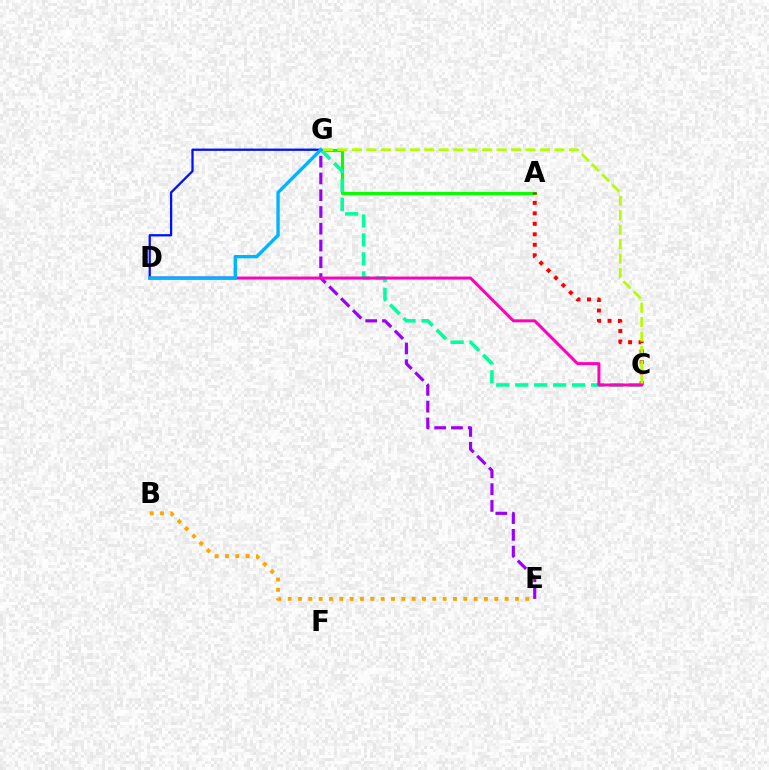{('D', 'G'): [{'color': '#0010ff', 'line_style': 'solid', 'thickness': 1.64}, {'color': '#00b5ff', 'line_style': 'solid', 'thickness': 2.43}], ('A', 'G'): [{'color': '#08ff00', 'line_style': 'solid', 'thickness': 2.26}], ('C', 'G'): [{'color': '#00ff9d', 'line_style': 'dashed', 'thickness': 2.58}, {'color': '#b3ff00', 'line_style': 'dashed', 'thickness': 1.97}], ('A', 'C'): [{'color': '#ff0000', 'line_style': 'dotted', 'thickness': 2.85}], ('B', 'E'): [{'color': '#ffa500', 'line_style': 'dotted', 'thickness': 2.81}], ('E', 'G'): [{'color': '#9b00ff', 'line_style': 'dashed', 'thickness': 2.28}], ('C', 'D'): [{'color': '#ff00bd', 'line_style': 'solid', 'thickness': 2.15}]}